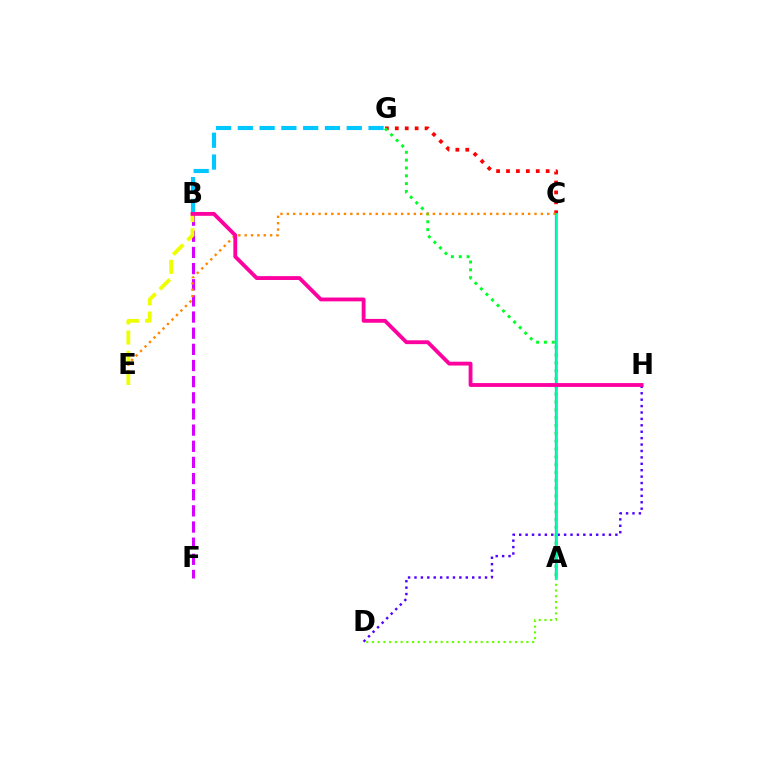{('C', 'G'): [{'color': '#ff0000', 'line_style': 'dotted', 'thickness': 2.69}], ('B', 'F'): [{'color': '#d600ff', 'line_style': 'dashed', 'thickness': 2.19}], ('A', 'G'): [{'color': '#00ff27', 'line_style': 'dotted', 'thickness': 2.13}], ('D', 'H'): [{'color': '#4f00ff', 'line_style': 'dotted', 'thickness': 1.74}], ('A', 'C'): [{'color': '#003fff', 'line_style': 'solid', 'thickness': 1.57}, {'color': '#00ffaf', 'line_style': 'solid', 'thickness': 1.94}], ('A', 'D'): [{'color': '#66ff00', 'line_style': 'dotted', 'thickness': 1.55}], ('B', 'G'): [{'color': '#00c7ff', 'line_style': 'dashed', 'thickness': 2.96}], ('C', 'E'): [{'color': '#ff8800', 'line_style': 'dotted', 'thickness': 1.73}], ('B', 'E'): [{'color': '#eeff00', 'line_style': 'dashed', 'thickness': 2.74}], ('B', 'H'): [{'color': '#ff00a0', 'line_style': 'solid', 'thickness': 2.76}]}